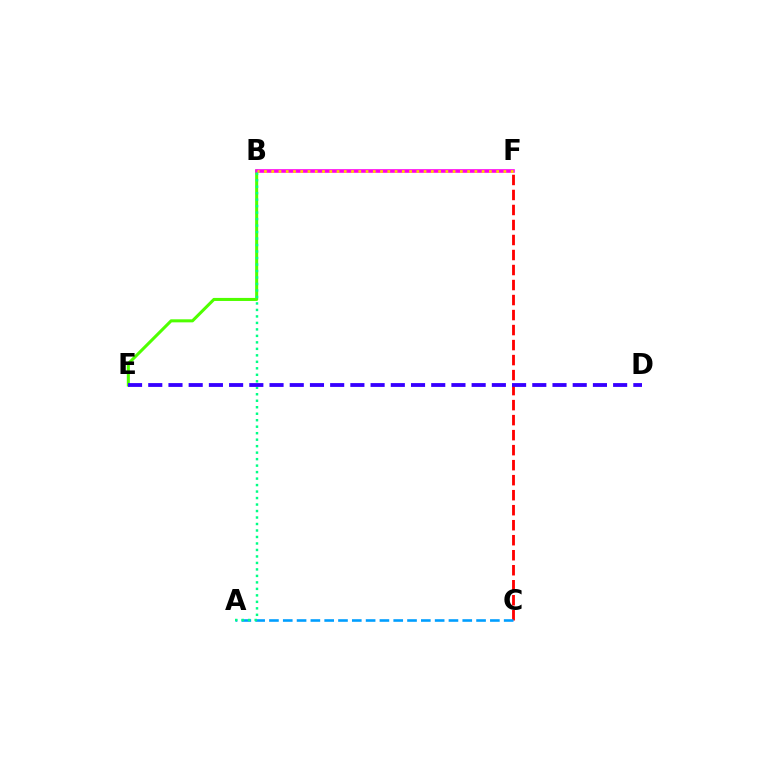{('C', 'F'): [{'color': '#ff0000', 'line_style': 'dashed', 'thickness': 2.04}], ('B', 'E'): [{'color': '#4fff00', 'line_style': 'solid', 'thickness': 2.19}], ('A', 'C'): [{'color': '#009eff', 'line_style': 'dashed', 'thickness': 1.88}], ('B', 'F'): [{'color': '#ff00ed', 'line_style': 'solid', 'thickness': 2.6}, {'color': '#ffd500', 'line_style': 'dotted', 'thickness': 1.97}], ('A', 'B'): [{'color': '#00ff86', 'line_style': 'dotted', 'thickness': 1.76}], ('D', 'E'): [{'color': '#3700ff', 'line_style': 'dashed', 'thickness': 2.75}]}